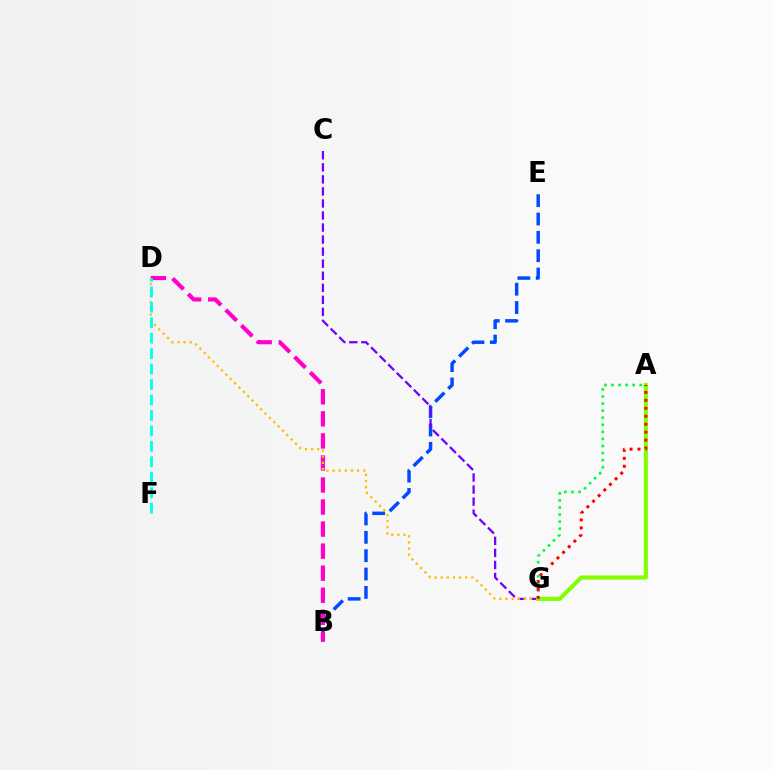{('A', 'G'): [{'color': '#00ff39', 'line_style': 'dotted', 'thickness': 1.92}, {'color': '#84ff00', 'line_style': 'solid', 'thickness': 2.97}, {'color': '#ff0000', 'line_style': 'dotted', 'thickness': 2.16}], ('B', 'E'): [{'color': '#004bff', 'line_style': 'dashed', 'thickness': 2.49}], ('B', 'D'): [{'color': '#ff00cf', 'line_style': 'dashed', 'thickness': 2.99}], ('C', 'G'): [{'color': '#7200ff', 'line_style': 'dashed', 'thickness': 1.64}], ('D', 'G'): [{'color': '#ffbd00', 'line_style': 'dotted', 'thickness': 1.66}], ('D', 'F'): [{'color': '#00fff6', 'line_style': 'dashed', 'thickness': 2.1}]}